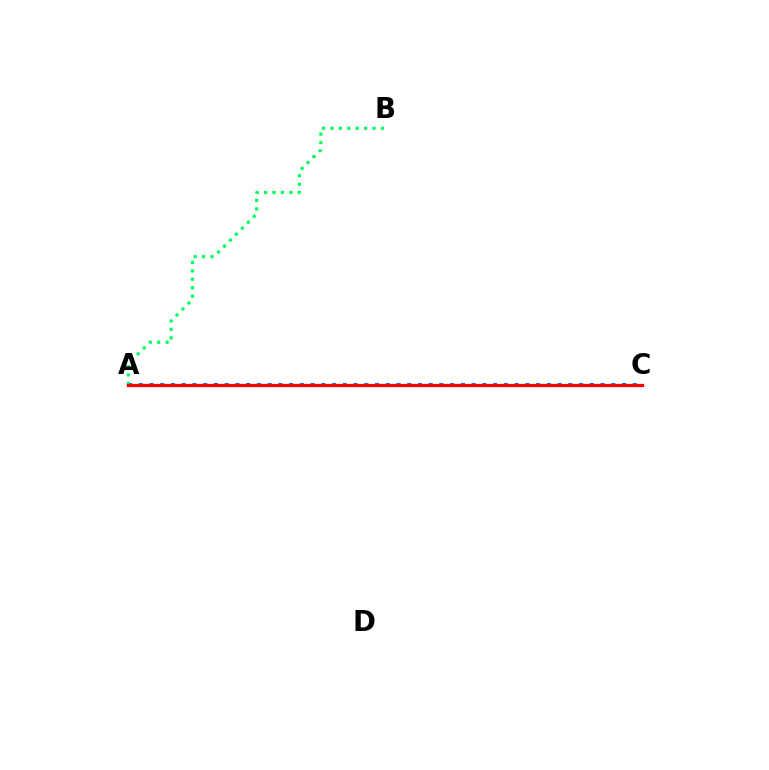{('A', 'C'): [{'color': '#0074ff', 'line_style': 'dotted', 'thickness': 2.92}, {'color': '#b900ff', 'line_style': 'solid', 'thickness': 1.98}, {'color': '#d1ff00', 'line_style': 'solid', 'thickness': 1.98}, {'color': '#ff0000', 'line_style': 'solid', 'thickness': 2.35}], ('A', 'B'): [{'color': '#00ff5c', 'line_style': 'dotted', 'thickness': 2.29}]}